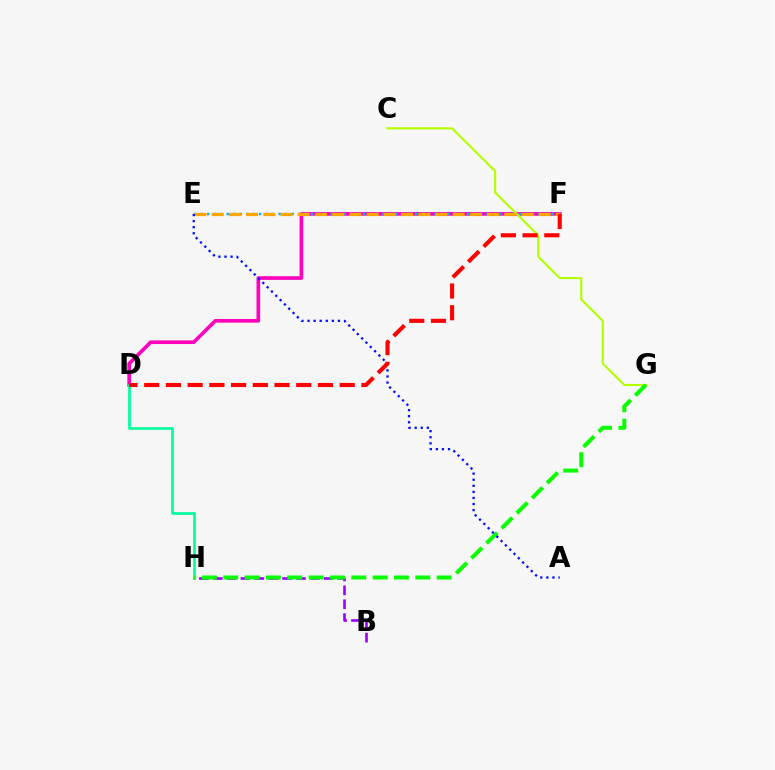{('D', 'F'): [{'color': '#ff00bd', 'line_style': 'solid', 'thickness': 2.62}, {'color': '#ff0000', 'line_style': 'dashed', 'thickness': 2.95}], ('E', 'F'): [{'color': '#00b5ff', 'line_style': 'dotted', 'thickness': 1.76}, {'color': '#ffa500', 'line_style': 'dashed', 'thickness': 2.34}], ('D', 'H'): [{'color': '#00ff9d', 'line_style': 'solid', 'thickness': 1.94}], ('B', 'H'): [{'color': '#9b00ff', 'line_style': 'dashed', 'thickness': 1.88}], ('C', 'G'): [{'color': '#b3ff00', 'line_style': 'solid', 'thickness': 1.53}], ('G', 'H'): [{'color': '#08ff00', 'line_style': 'dashed', 'thickness': 2.9}], ('A', 'E'): [{'color': '#0010ff', 'line_style': 'dotted', 'thickness': 1.65}]}